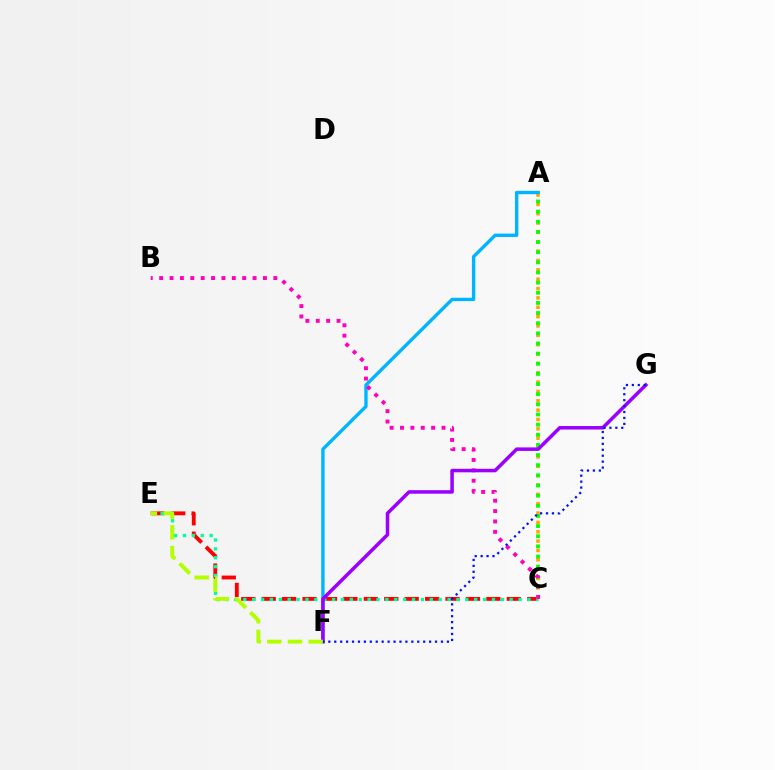{('A', 'C'): [{'color': '#ffa500', 'line_style': 'dotted', 'thickness': 2.54}, {'color': '#08ff00', 'line_style': 'dotted', 'thickness': 2.76}], ('C', 'E'): [{'color': '#ff0000', 'line_style': 'dashed', 'thickness': 2.78}, {'color': '#00ff9d', 'line_style': 'dotted', 'thickness': 2.41}], ('A', 'F'): [{'color': '#00b5ff', 'line_style': 'solid', 'thickness': 2.43}], ('B', 'C'): [{'color': '#ff00bd', 'line_style': 'dotted', 'thickness': 2.82}], ('F', 'G'): [{'color': '#9b00ff', 'line_style': 'solid', 'thickness': 2.53}, {'color': '#0010ff', 'line_style': 'dotted', 'thickness': 1.61}], ('E', 'F'): [{'color': '#b3ff00', 'line_style': 'dashed', 'thickness': 2.81}]}